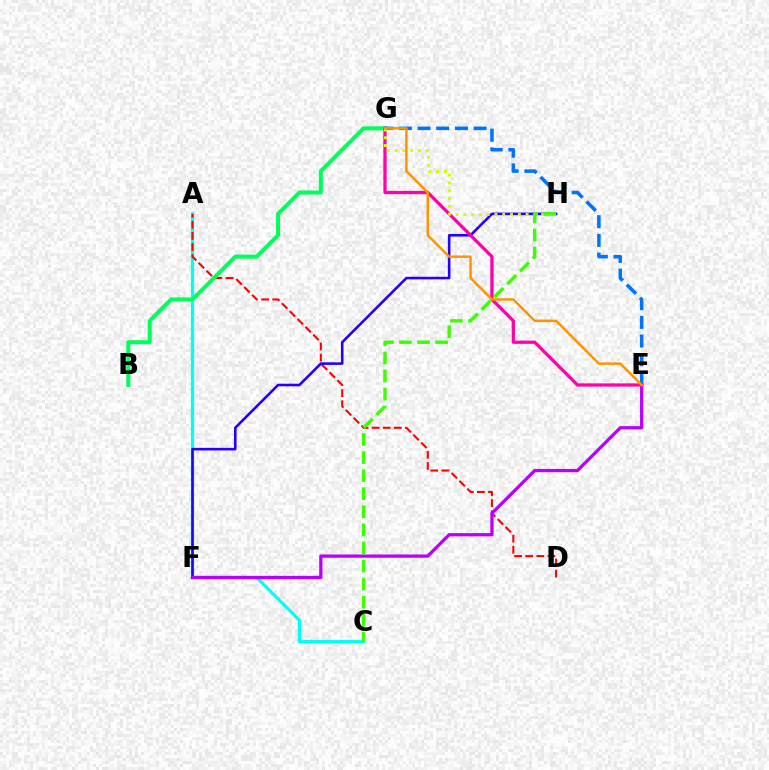{('A', 'C'): [{'color': '#00fff6', 'line_style': 'solid', 'thickness': 2.32}], ('A', 'D'): [{'color': '#ff0000', 'line_style': 'dashed', 'thickness': 1.51}], ('F', 'H'): [{'color': '#2500ff', 'line_style': 'solid', 'thickness': 1.87}], ('B', 'G'): [{'color': '#00ff5c', 'line_style': 'solid', 'thickness': 2.9}], ('E', 'F'): [{'color': '#b900ff', 'line_style': 'solid', 'thickness': 2.35}], ('E', 'G'): [{'color': '#0074ff', 'line_style': 'dashed', 'thickness': 2.54}, {'color': '#ff00ac', 'line_style': 'solid', 'thickness': 2.34}, {'color': '#ff9400', 'line_style': 'solid', 'thickness': 1.78}], ('G', 'H'): [{'color': '#d1ff00', 'line_style': 'dotted', 'thickness': 2.12}], ('C', 'H'): [{'color': '#3dff00', 'line_style': 'dashed', 'thickness': 2.46}]}